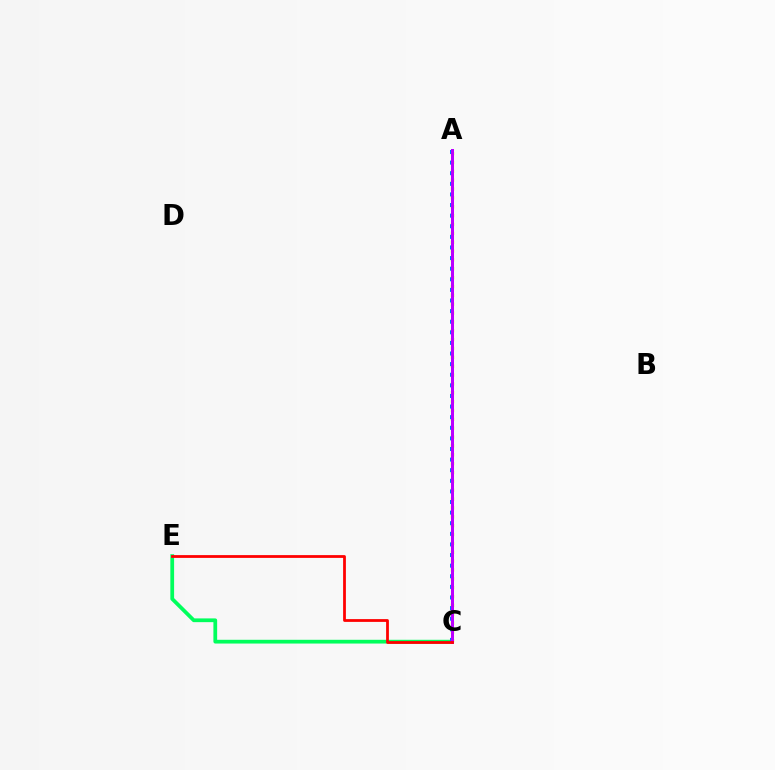{('A', 'C'): [{'color': '#d1ff00', 'line_style': 'dotted', 'thickness': 2.41}, {'color': '#0074ff', 'line_style': 'dotted', 'thickness': 2.88}, {'color': '#b900ff', 'line_style': 'solid', 'thickness': 2.16}], ('C', 'E'): [{'color': '#00ff5c', 'line_style': 'solid', 'thickness': 2.7}, {'color': '#ff0000', 'line_style': 'solid', 'thickness': 2.0}]}